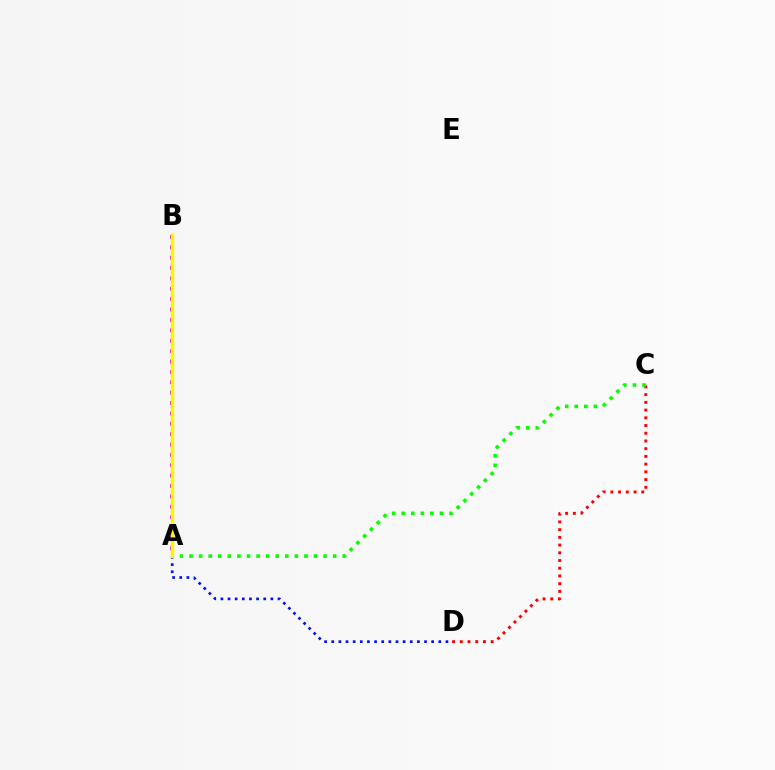{('C', 'D'): [{'color': '#ff0000', 'line_style': 'dotted', 'thickness': 2.1}], ('A', 'C'): [{'color': '#08ff00', 'line_style': 'dotted', 'thickness': 2.6}], ('A', 'B'): [{'color': '#00fff6', 'line_style': 'dashed', 'thickness': 2.12}, {'color': '#ee00ff', 'line_style': 'dotted', 'thickness': 2.82}, {'color': '#fcf500', 'line_style': 'solid', 'thickness': 2.52}], ('A', 'D'): [{'color': '#0010ff', 'line_style': 'dotted', 'thickness': 1.94}]}